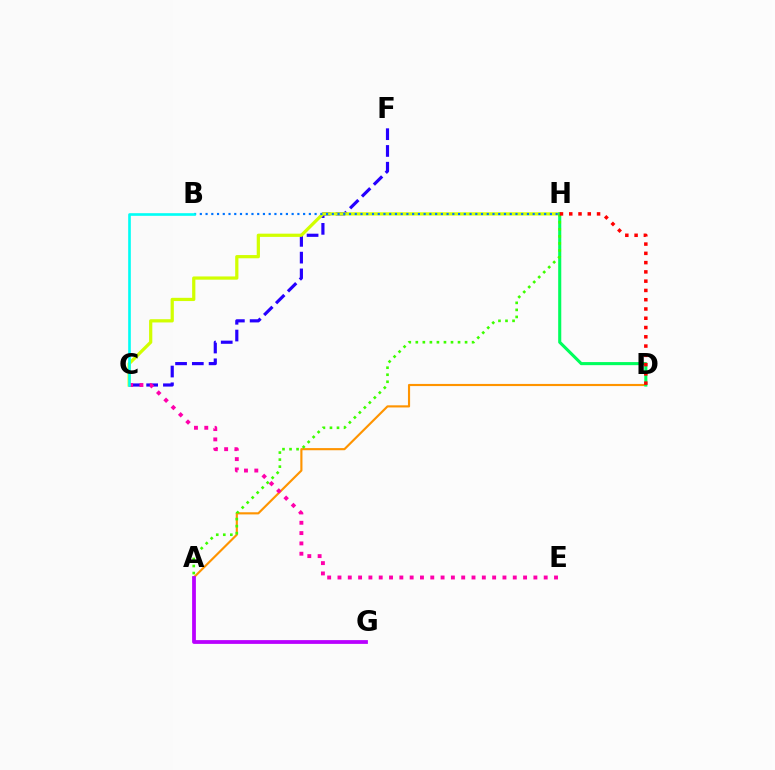{('C', 'F'): [{'color': '#2500ff', 'line_style': 'dashed', 'thickness': 2.28}], ('C', 'H'): [{'color': '#d1ff00', 'line_style': 'solid', 'thickness': 2.32}], ('A', 'D'): [{'color': '#ff9400', 'line_style': 'solid', 'thickness': 1.55}], ('D', 'H'): [{'color': '#00ff5c', 'line_style': 'solid', 'thickness': 2.22}, {'color': '#ff0000', 'line_style': 'dotted', 'thickness': 2.52}], ('A', 'H'): [{'color': '#3dff00', 'line_style': 'dotted', 'thickness': 1.91}], ('C', 'E'): [{'color': '#ff00ac', 'line_style': 'dotted', 'thickness': 2.8}], ('A', 'G'): [{'color': '#b900ff', 'line_style': 'solid', 'thickness': 2.72}], ('B', 'H'): [{'color': '#0074ff', 'line_style': 'dotted', 'thickness': 1.56}], ('B', 'C'): [{'color': '#00fff6', 'line_style': 'solid', 'thickness': 1.9}]}